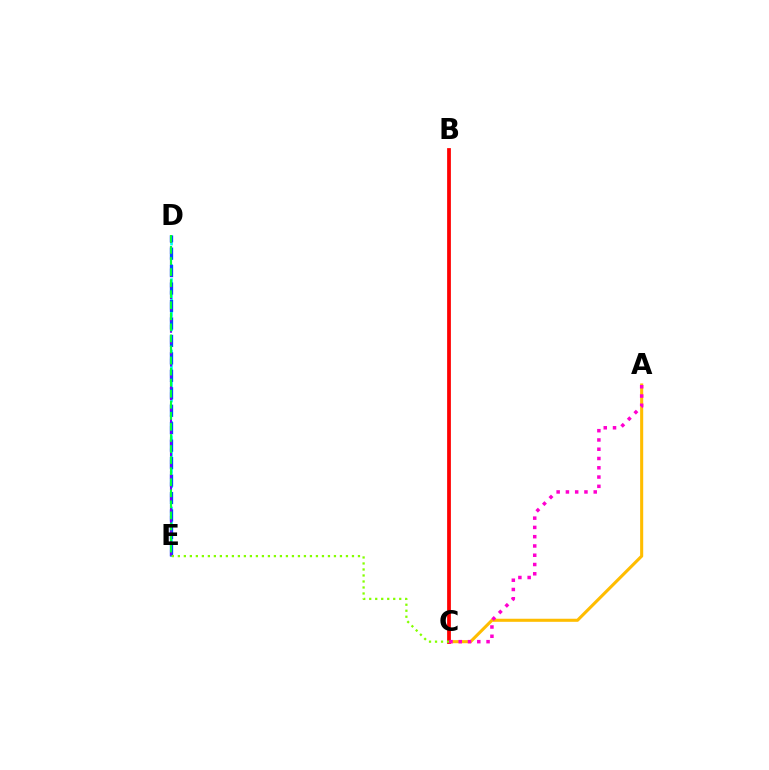{('D', 'E'): [{'color': '#00fff6', 'line_style': 'dashed', 'thickness': 1.94}, {'color': '#004bff', 'line_style': 'dashed', 'thickness': 2.37}, {'color': '#7200ff', 'line_style': 'dashed', 'thickness': 1.53}, {'color': '#00ff39', 'line_style': 'dashed', 'thickness': 1.5}], ('A', 'C'): [{'color': '#ffbd00', 'line_style': 'solid', 'thickness': 2.21}, {'color': '#ff00cf', 'line_style': 'dotted', 'thickness': 2.52}], ('B', 'C'): [{'color': '#ff0000', 'line_style': 'solid', 'thickness': 2.71}], ('C', 'E'): [{'color': '#84ff00', 'line_style': 'dotted', 'thickness': 1.63}]}